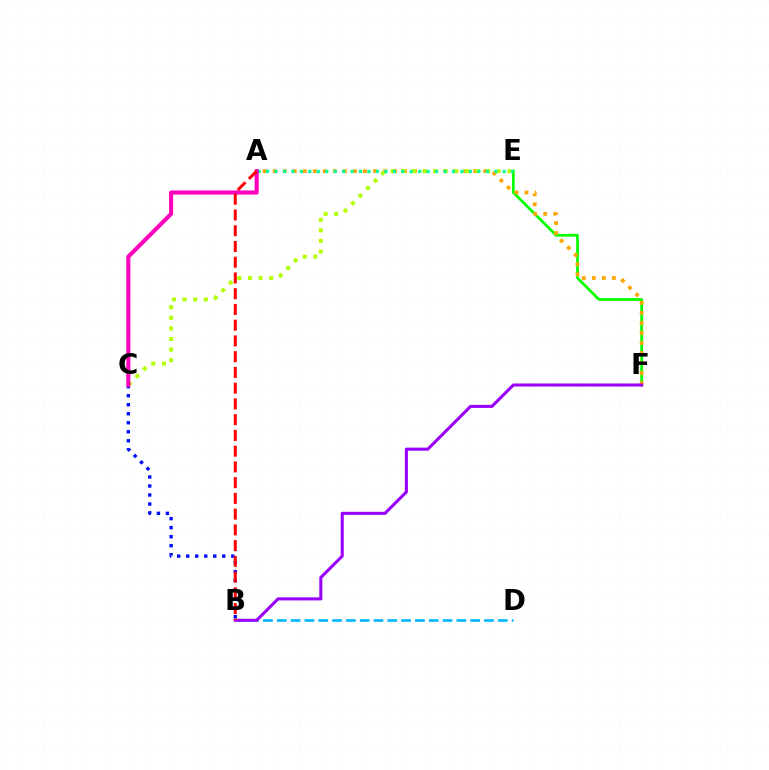{('E', 'F'): [{'color': '#08ff00', 'line_style': 'solid', 'thickness': 1.98}], ('A', 'F'): [{'color': '#ffa500', 'line_style': 'dotted', 'thickness': 2.72}], ('B', 'D'): [{'color': '#00b5ff', 'line_style': 'dashed', 'thickness': 1.88}], ('C', 'E'): [{'color': '#b3ff00', 'line_style': 'dotted', 'thickness': 2.88}], ('A', 'E'): [{'color': '#00ff9d', 'line_style': 'dotted', 'thickness': 2.3}], ('B', 'F'): [{'color': '#9b00ff', 'line_style': 'solid', 'thickness': 2.21}], ('B', 'C'): [{'color': '#0010ff', 'line_style': 'dotted', 'thickness': 2.45}], ('A', 'C'): [{'color': '#ff00bd', 'line_style': 'solid', 'thickness': 2.94}], ('A', 'B'): [{'color': '#ff0000', 'line_style': 'dashed', 'thickness': 2.14}]}